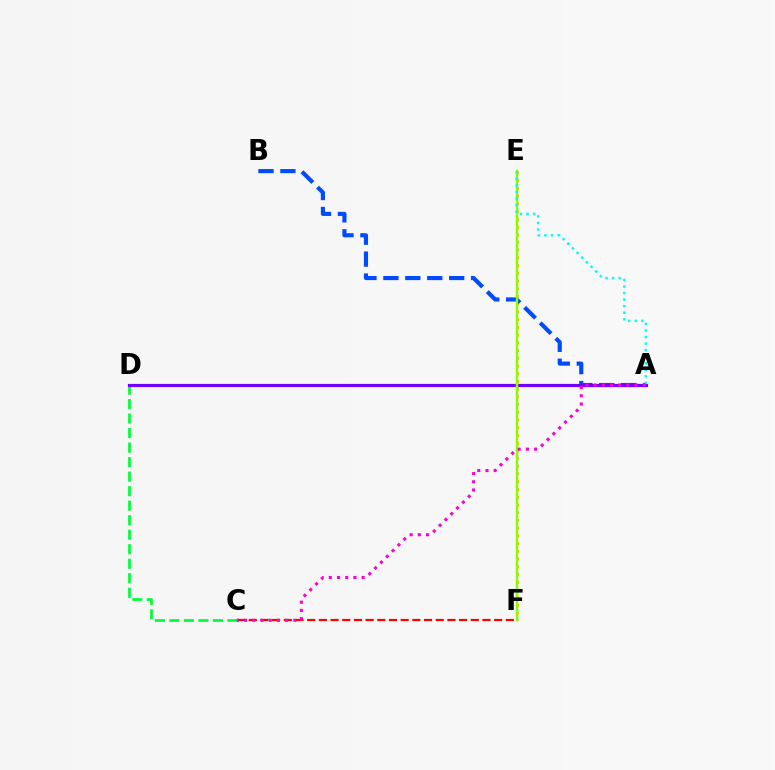{('E', 'F'): [{'color': '#ffbd00', 'line_style': 'dotted', 'thickness': 2.1}, {'color': '#84ff00', 'line_style': 'solid', 'thickness': 1.75}], ('A', 'B'): [{'color': '#004bff', 'line_style': 'dashed', 'thickness': 2.98}], ('C', 'D'): [{'color': '#00ff39', 'line_style': 'dashed', 'thickness': 1.97}], ('A', 'D'): [{'color': '#7200ff', 'line_style': 'solid', 'thickness': 2.29}], ('C', 'F'): [{'color': '#ff0000', 'line_style': 'dashed', 'thickness': 1.59}], ('A', 'E'): [{'color': '#00fff6', 'line_style': 'dotted', 'thickness': 1.78}], ('A', 'C'): [{'color': '#ff00cf', 'line_style': 'dotted', 'thickness': 2.23}]}